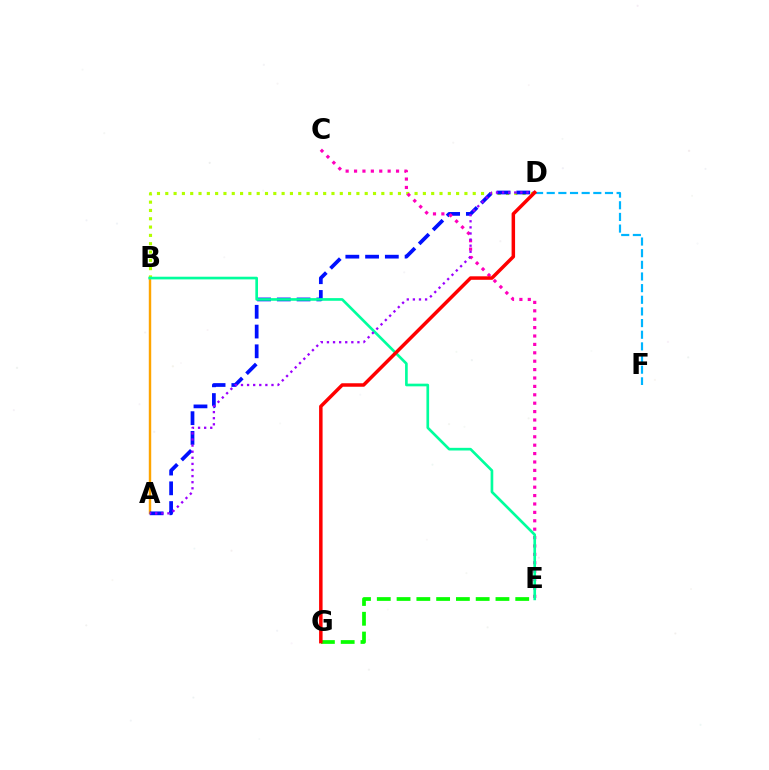{('A', 'B'): [{'color': '#ffa500', 'line_style': 'solid', 'thickness': 1.75}], ('B', 'D'): [{'color': '#b3ff00', 'line_style': 'dotted', 'thickness': 2.26}], ('A', 'D'): [{'color': '#0010ff', 'line_style': 'dashed', 'thickness': 2.68}, {'color': '#9b00ff', 'line_style': 'dotted', 'thickness': 1.66}], ('C', 'E'): [{'color': '#ff00bd', 'line_style': 'dotted', 'thickness': 2.28}], ('D', 'F'): [{'color': '#00b5ff', 'line_style': 'dashed', 'thickness': 1.58}], ('E', 'G'): [{'color': '#08ff00', 'line_style': 'dashed', 'thickness': 2.69}], ('B', 'E'): [{'color': '#00ff9d', 'line_style': 'solid', 'thickness': 1.92}], ('D', 'G'): [{'color': '#ff0000', 'line_style': 'solid', 'thickness': 2.52}]}